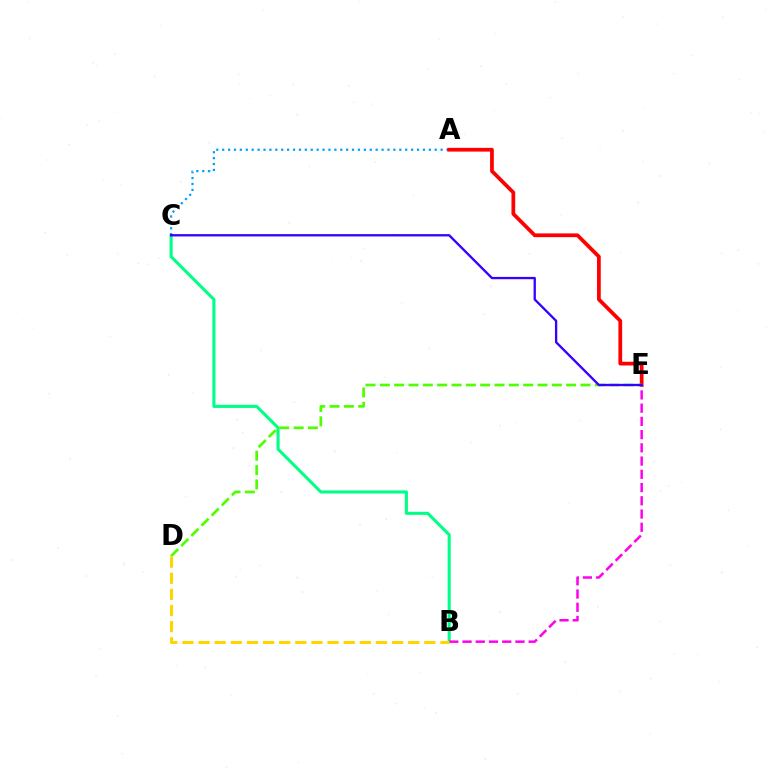{('B', 'C'): [{'color': '#00ff86', 'line_style': 'solid', 'thickness': 2.22}], ('A', 'C'): [{'color': '#009eff', 'line_style': 'dotted', 'thickness': 1.6}], ('A', 'E'): [{'color': '#ff0000', 'line_style': 'solid', 'thickness': 2.69}], ('D', 'E'): [{'color': '#4fff00', 'line_style': 'dashed', 'thickness': 1.95}], ('B', 'E'): [{'color': '#ff00ed', 'line_style': 'dashed', 'thickness': 1.8}], ('C', 'E'): [{'color': '#3700ff', 'line_style': 'solid', 'thickness': 1.67}], ('B', 'D'): [{'color': '#ffd500', 'line_style': 'dashed', 'thickness': 2.19}]}